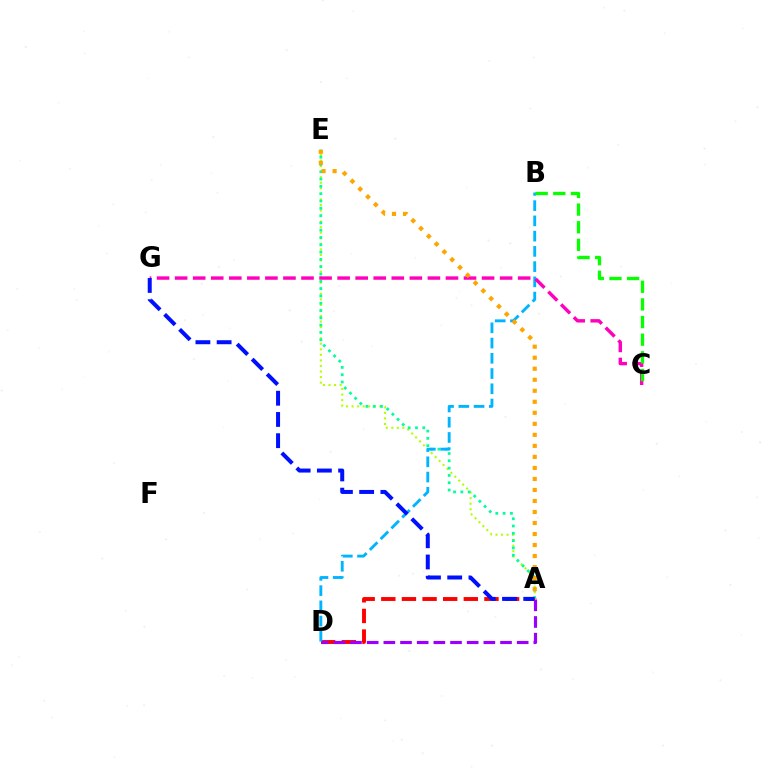{('A', 'D'): [{'color': '#ff0000', 'line_style': 'dashed', 'thickness': 2.8}, {'color': '#9b00ff', 'line_style': 'dashed', 'thickness': 2.26}], ('A', 'E'): [{'color': '#b3ff00', 'line_style': 'dotted', 'thickness': 1.51}, {'color': '#00ff9d', 'line_style': 'dotted', 'thickness': 1.98}, {'color': '#ffa500', 'line_style': 'dotted', 'thickness': 2.99}], ('B', 'D'): [{'color': '#00b5ff', 'line_style': 'dashed', 'thickness': 2.07}], ('C', 'G'): [{'color': '#ff00bd', 'line_style': 'dashed', 'thickness': 2.45}], ('A', 'G'): [{'color': '#0010ff', 'line_style': 'dashed', 'thickness': 2.88}], ('B', 'C'): [{'color': '#08ff00', 'line_style': 'dashed', 'thickness': 2.4}]}